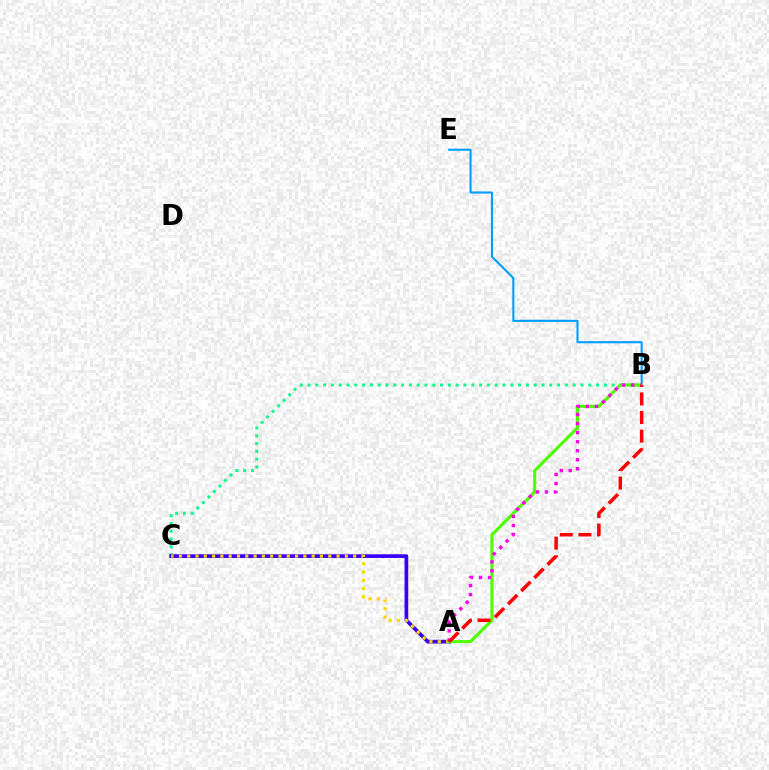{('B', 'C'): [{'color': '#00ff86', 'line_style': 'dotted', 'thickness': 2.12}], ('B', 'E'): [{'color': '#009eff', 'line_style': 'solid', 'thickness': 1.51}], ('A', 'C'): [{'color': '#3700ff', 'line_style': 'solid', 'thickness': 2.65}, {'color': '#ffd500', 'line_style': 'dotted', 'thickness': 2.25}], ('A', 'B'): [{'color': '#4fff00', 'line_style': 'solid', 'thickness': 2.26}, {'color': '#ff00ed', 'line_style': 'dotted', 'thickness': 2.45}, {'color': '#ff0000', 'line_style': 'dashed', 'thickness': 2.53}]}